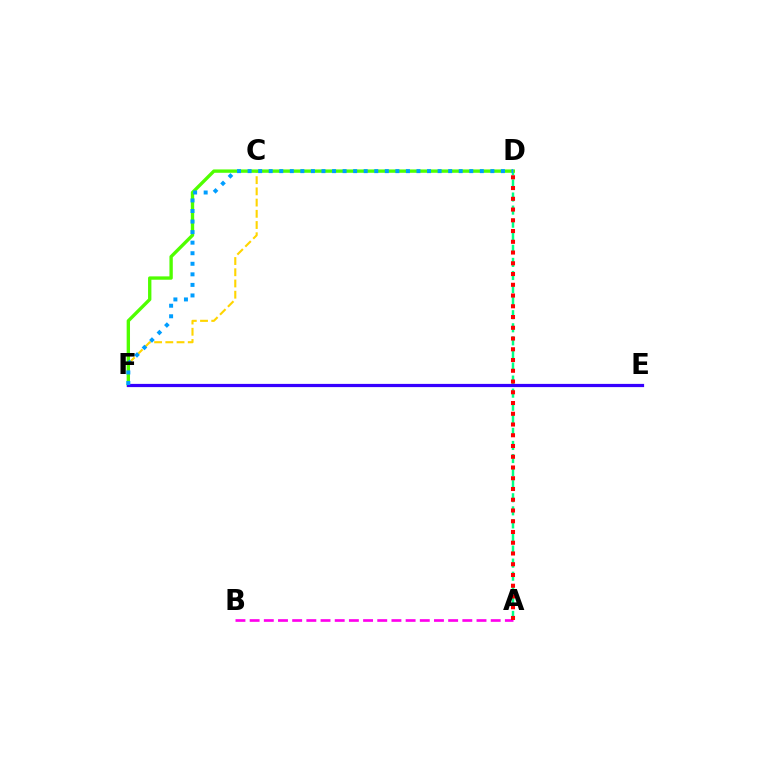{('A', 'B'): [{'color': '#ff00ed', 'line_style': 'dashed', 'thickness': 1.93}], ('C', 'F'): [{'color': '#ffd500', 'line_style': 'dashed', 'thickness': 1.52}], ('A', 'D'): [{'color': '#00ff86', 'line_style': 'dashed', 'thickness': 1.78}, {'color': '#ff0000', 'line_style': 'dotted', 'thickness': 2.92}], ('D', 'F'): [{'color': '#4fff00', 'line_style': 'solid', 'thickness': 2.41}, {'color': '#009eff', 'line_style': 'dotted', 'thickness': 2.87}], ('E', 'F'): [{'color': '#3700ff', 'line_style': 'solid', 'thickness': 2.32}]}